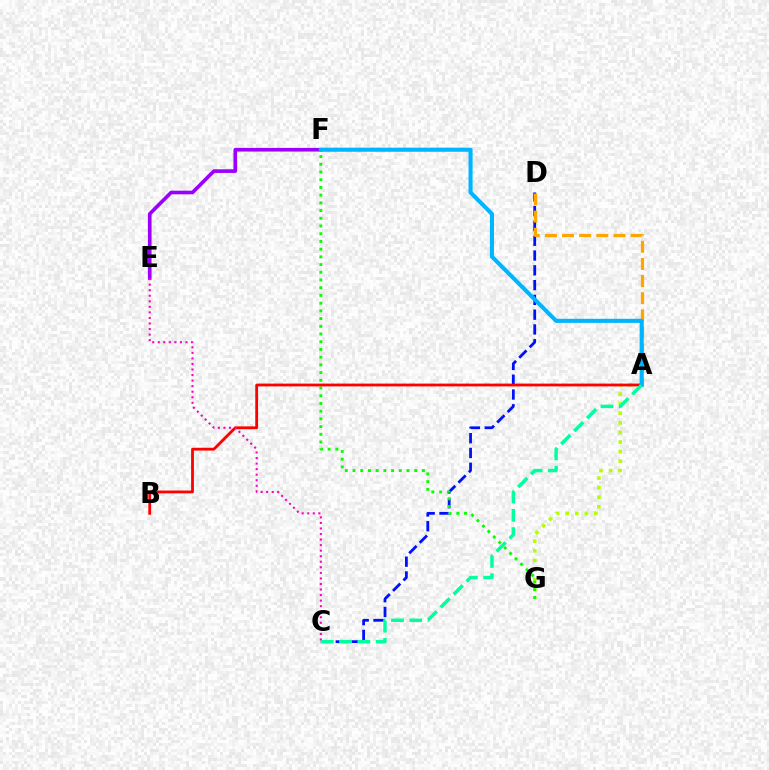{('C', 'D'): [{'color': '#0010ff', 'line_style': 'dashed', 'thickness': 2.01}], ('E', 'F'): [{'color': '#9b00ff', 'line_style': 'solid', 'thickness': 2.62}], ('A', 'G'): [{'color': '#b3ff00', 'line_style': 'dotted', 'thickness': 2.6}], ('A', 'D'): [{'color': '#ffa500', 'line_style': 'dashed', 'thickness': 2.33}], ('F', 'G'): [{'color': '#08ff00', 'line_style': 'dotted', 'thickness': 2.1}], ('A', 'B'): [{'color': '#ff0000', 'line_style': 'solid', 'thickness': 2.02}], ('C', 'E'): [{'color': '#ff00bd', 'line_style': 'dotted', 'thickness': 1.51}], ('A', 'F'): [{'color': '#00b5ff', 'line_style': 'solid', 'thickness': 2.93}], ('A', 'C'): [{'color': '#00ff9d', 'line_style': 'dashed', 'thickness': 2.49}]}